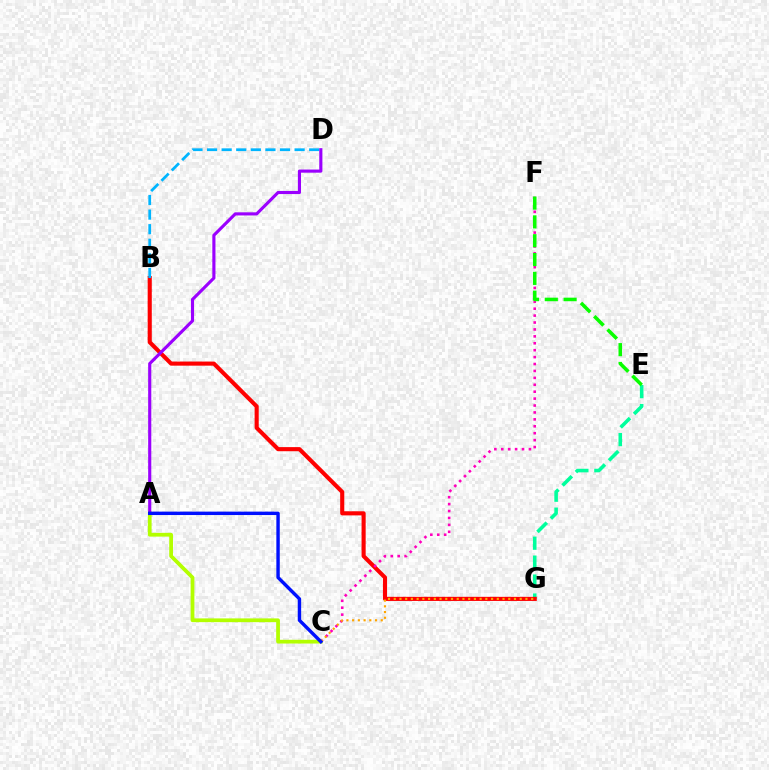{('E', 'G'): [{'color': '#00ff9d', 'line_style': 'dashed', 'thickness': 2.57}], ('B', 'G'): [{'color': '#ff0000', 'line_style': 'solid', 'thickness': 2.96}], ('C', 'F'): [{'color': '#ff00bd', 'line_style': 'dotted', 'thickness': 1.88}], ('A', 'C'): [{'color': '#b3ff00', 'line_style': 'solid', 'thickness': 2.71}, {'color': '#0010ff', 'line_style': 'solid', 'thickness': 2.45}], ('C', 'G'): [{'color': '#ffa500', 'line_style': 'dotted', 'thickness': 1.56}], ('B', 'D'): [{'color': '#00b5ff', 'line_style': 'dashed', 'thickness': 1.98}], ('A', 'D'): [{'color': '#9b00ff', 'line_style': 'solid', 'thickness': 2.25}], ('E', 'F'): [{'color': '#08ff00', 'line_style': 'dashed', 'thickness': 2.56}]}